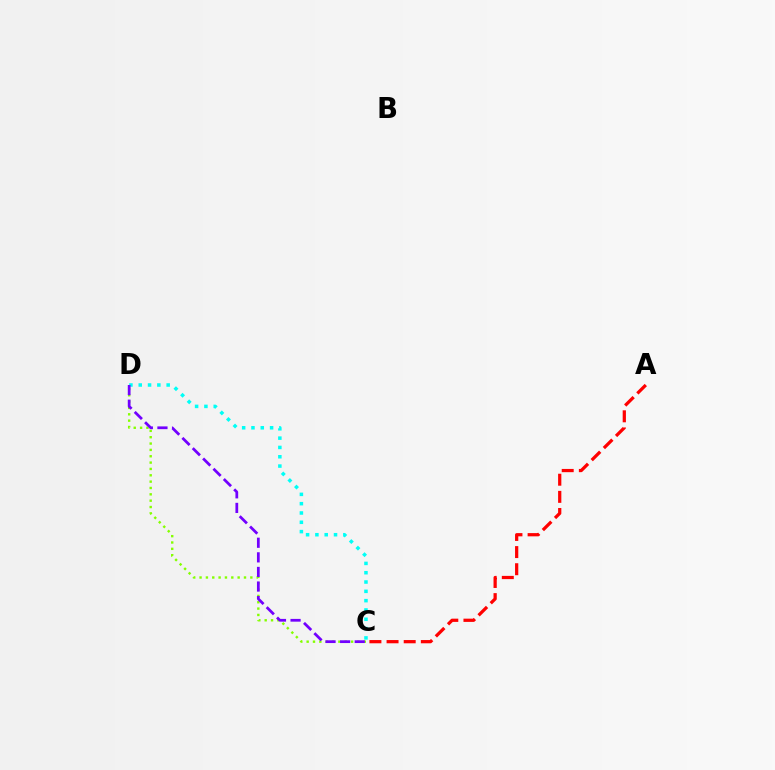{('C', 'D'): [{'color': '#84ff00', 'line_style': 'dotted', 'thickness': 1.72}, {'color': '#00fff6', 'line_style': 'dotted', 'thickness': 2.53}, {'color': '#7200ff', 'line_style': 'dashed', 'thickness': 1.98}], ('A', 'C'): [{'color': '#ff0000', 'line_style': 'dashed', 'thickness': 2.33}]}